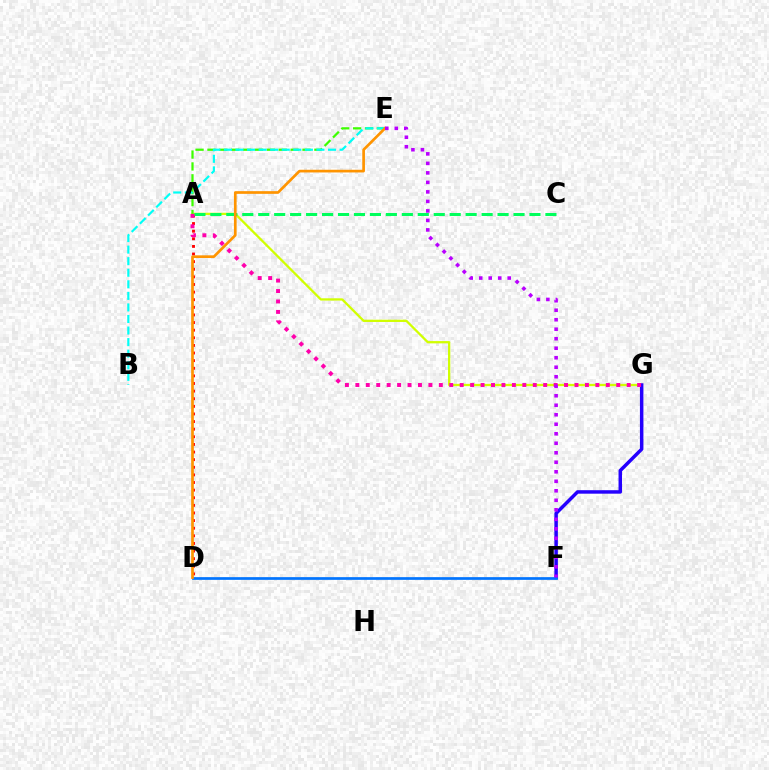{('A', 'D'): [{'color': '#ff0000', 'line_style': 'dotted', 'thickness': 2.07}], ('A', 'G'): [{'color': '#d1ff00', 'line_style': 'solid', 'thickness': 1.64}, {'color': '#ff00ac', 'line_style': 'dotted', 'thickness': 2.84}], ('F', 'G'): [{'color': '#2500ff', 'line_style': 'solid', 'thickness': 2.51}], ('A', 'C'): [{'color': '#00ff5c', 'line_style': 'dashed', 'thickness': 2.17}], ('A', 'E'): [{'color': '#3dff00', 'line_style': 'dashed', 'thickness': 1.61}], ('D', 'F'): [{'color': '#0074ff', 'line_style': 'solid', 'thickness': 1.95}], ('B', 'E'): [{'color': '#00fff6', 'line_style': 'dashed', 'thickness': 1.57}], ('D', 'E'): [{'color': '#ff9400', 'line_style': 'solid', 'thickness': 1.93}], ('E', 'F'): [{'color': '#b900ff', 'line_style': 'dotted', 'thickness': 2.58}]}